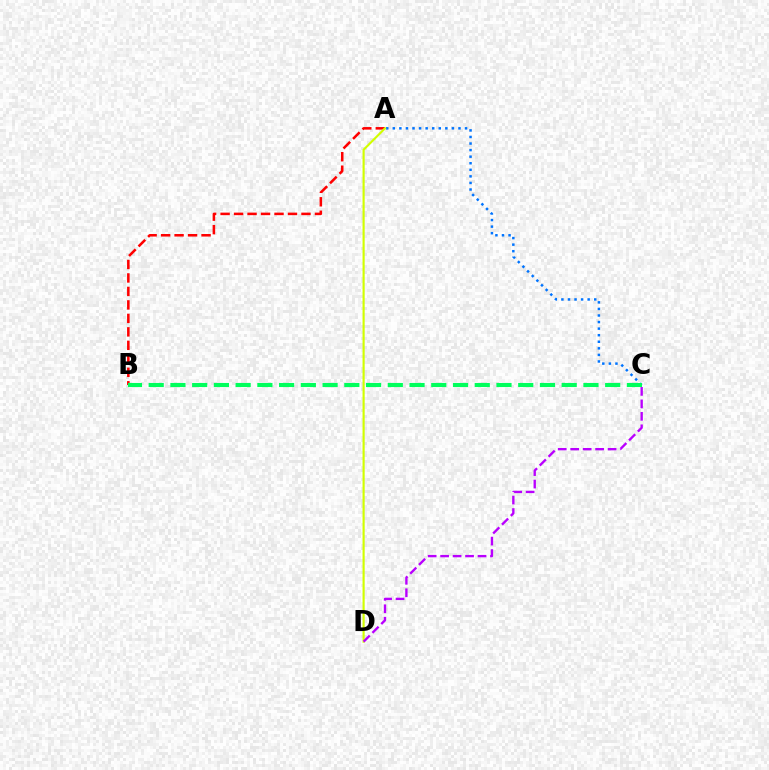{('A', 'C'): [{'color': '#0074ff', 'line_style': 'dotted', 'thickness': 1.78}], ('A', 'B'): [{'color': '#ff0000', 'line_style': 'dashed', 'thickness': 1.83}], ('B', 'C'): [{'color': '#00ff5c', 'line_style': 'dashed', 'thickness': 2.95}], ('A', 'D'): [{'color': '#d1ff00', 'line_style': 'solid', 'thickness': 1.54}], ('C', 'D'): [{'color': '#b900ff', 'line_style': 'dashed', 'thickness': 1.69}]}